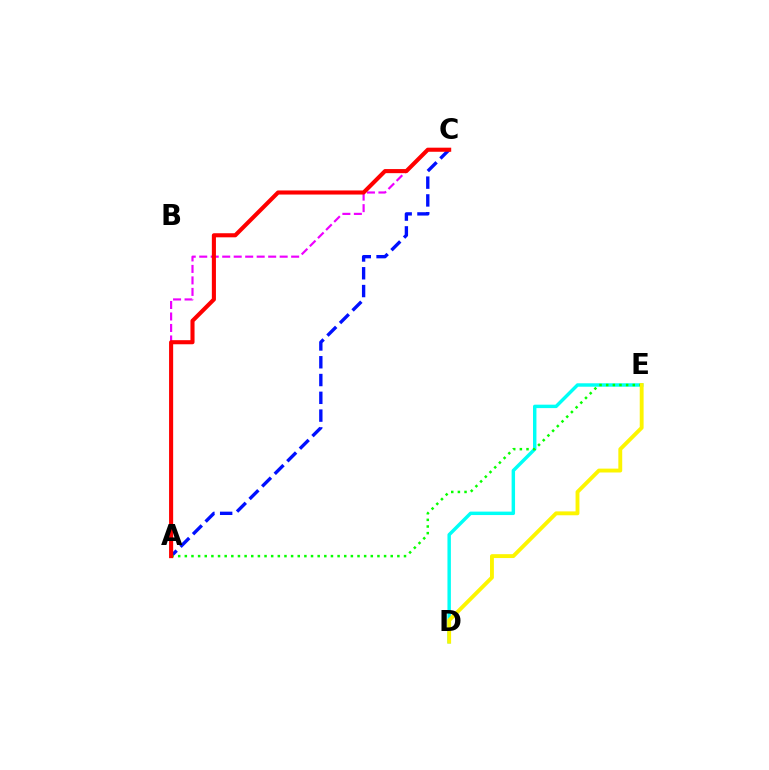{('A', 'C'): [{'color': '#ee00ff', 'line_style': 'dashed', 'thickness': 1.56}, {'color': '#0010ff', 'line_style': 'dashed', 'thickness': 2.42}, {'color': '#ff0000', 'line_style': 'solid', 'thickness': 2.94}], ('D', 'E'): [{'color': '#00fff6', 'line_style': 'solid', 'thickness': 2.47}, {'color': '#fcf500', 'line_style': 'solid', 'thickness': 2.79}], ('A', 'E'): [{'color': '#08ff00', 'line_style': 'dotted', 'thickness': 1.8}]}